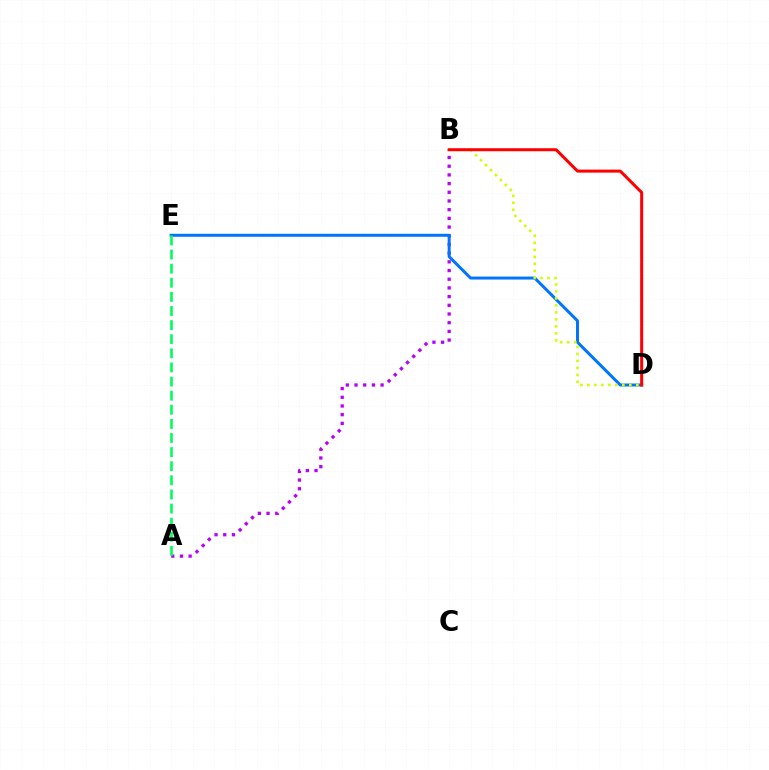{('A', 'B'): [{'color': '#b900ff', 'line_style': 'dotted', 'thickness': 2.36}], ('D', 'E'): [{'color': '#0074ff', 'line_style': 'solid', 'thickness': 2.14}], ('B', 'D'): [{'color': '#d1ff00', 'line_style': 'dotted', 'thickness': 1.9}, {'color': '#ff0000', 'line_style': 'solid', 'thickness': 2.17}], ('A', 'E'): [{'color': '#00ff5c', 'line_style': 'dashed', 'thickness': 1.92}]}